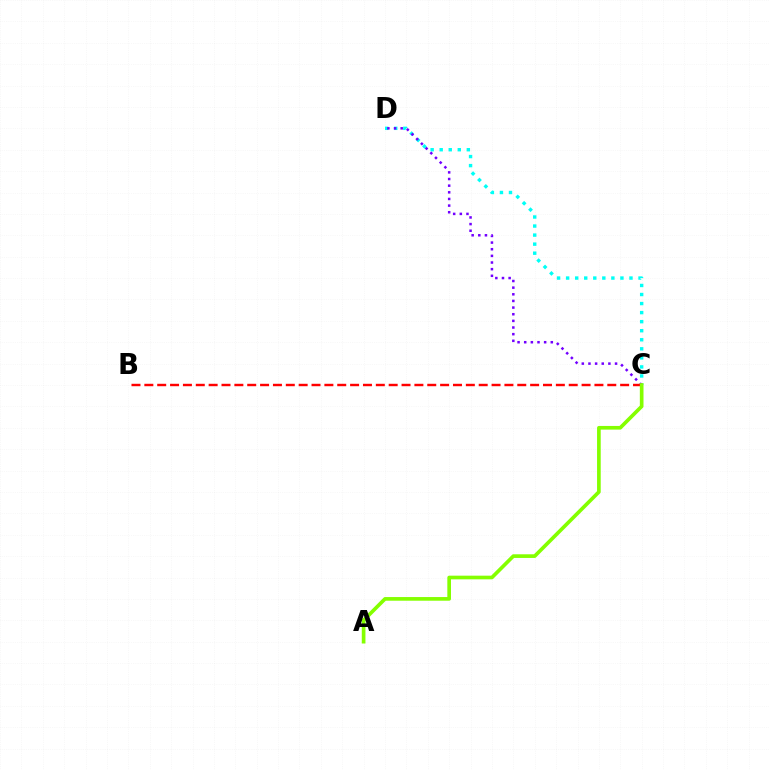{('C', 'D'): [{'color': '#00fff6', 'line_style': 'dotted', 'thickness': 2.46}, {'color': '#7200ff', 'line_style': 'dotted', 'thickness': 1.81}], ('B', 'C'): [{'color': '#ff0000', 'line_style': 'dashed', 'thickness': 1.75}], ('A', 'C'): [{'color': '#84ff00', 'line_style': 'solid', 'thickness': 2.64}]}